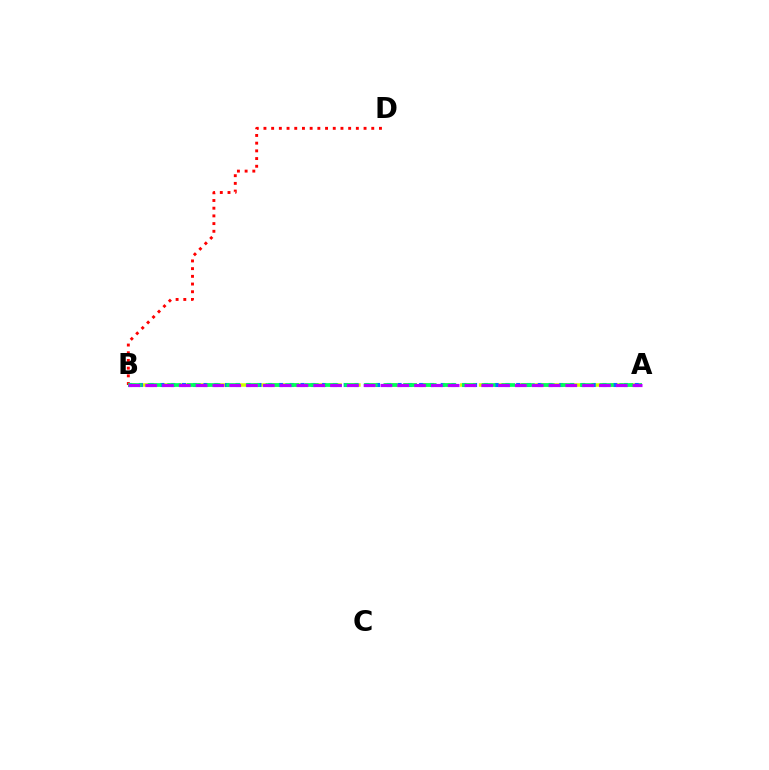{('A', 'B'): [{'color': '#d1ff00', 'line_style': 'dashed', 'thickness': 2.55}, {'color': '#0074ff', 'line_style': 'dotted', 'thickness': 2.93}, {'color': '#00ff5c', 'line_style': 'dashed', 'thickness': 2.67}, {'color': '#b900ff', 'line_style': 'dashed', 'thickness': 2.28}], ('B', 'D'): [{'color': '#ff0000', 'line_style': 'dotted', 'thickness': 2.09}]}